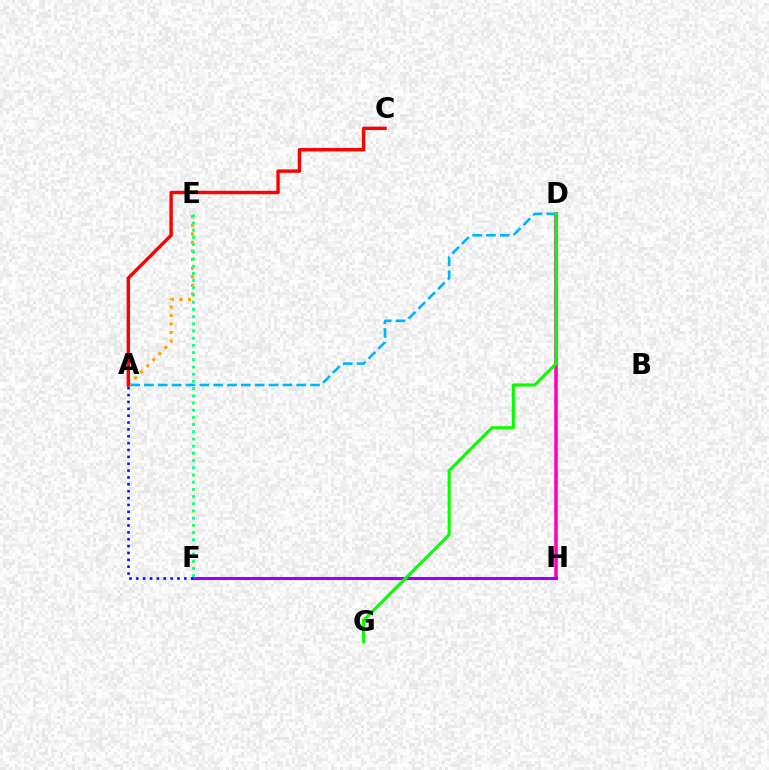{('D', 'H'): [{'color': '#ff00bd', 'line_style': 'solid', 'thickness': 2.57}], ('F', 'H'): [{'color': '#9b00ff', 'line_style': 'solid', 'thickness': 2.22}], ('A', 'D'): [{'color': '#00b5ff', 'line_style': 'dashed', 'thickness': 1.88}], ('A', 'E'): [{'color': '#ffa500', 'line_style': 'dotted', 'thickness': 2.33}], ('E', 'F'): [{'color': '#b3ff00', 'line_style': 'dotted', 'thickness': 1.96}, {'color': '#00ff9d', 'line_style': 'dotted', 'thickness': 1.95}], ('D', 'G'): [{'color': '#08ff00', 'line_style': 'solid', 'thickness': 2.22}], ('A', 'C'): [{'color': '#ff0000', 'line_style': 'solid', 'thickness': 2.46}], ('A', 'F'): [{'color': '#0010ff', 'line_style': 'dotted', 'thickness': 1.87}]}